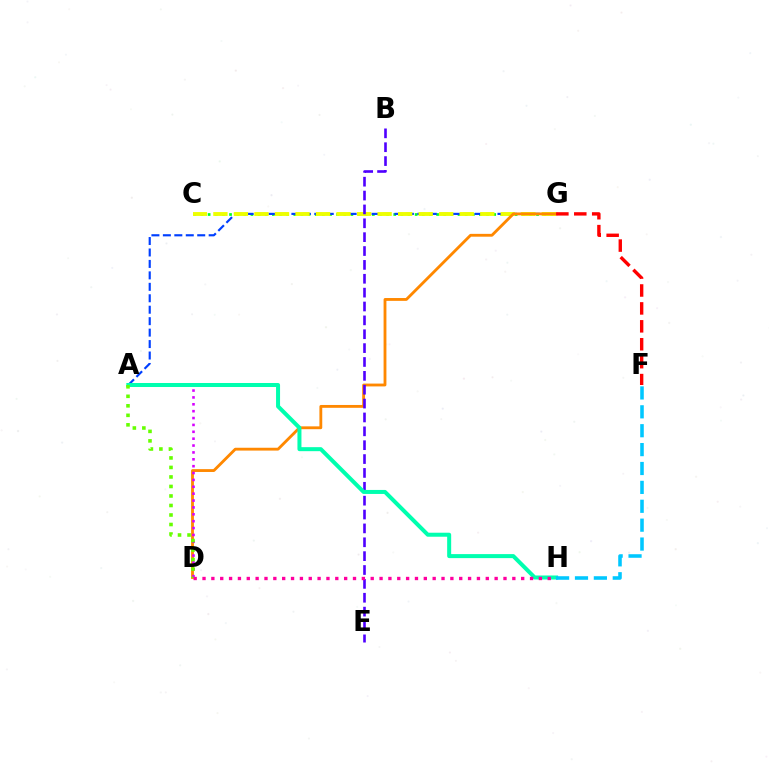{('C', 'G'): [{'color': '#00ff27', 'line_style': 'dotted', 'thickness': 1.94}, {'color': '#eeff00', 'line_style': 'dashed', 'thickness': 2.79}], ('A', 'G'): [{'color': '#003fff', 'line_style': 'dashed', 'thickness': 1.56}], ('D', 'G'): [{'color': '#ff8800', 'line_style': 'solid', 'thickness': 2.04}], ('B', 'E'): [{'color': '#4f00ff', 'line_style': 'dashed', 'thickness': 1.88}], ('F', 'G'): [{'color': '#ff0000', 'line_style': 'dashed', 'thickness': 2.43}], ('A', 'D'): [{'color': '#d600ff', 'line_style': 'dotted', 'thickness': 1.87}, {'color': '#66ff00', 'line_style': 'dotted', 'thickness': 2.58}], ('A', 'H'): [{'color': '#00ffaf', 'line_style': 'solid', 'thickness': 2.89}], ('F', 'H'): [{'color': '#00c7ff', 'line_style': 'dashed', 'thickness': 2.57}], ('D', 'H'): [{'color': '#ff00a0', 'line_style': 'dotted', 'thickness': 2.41}]}